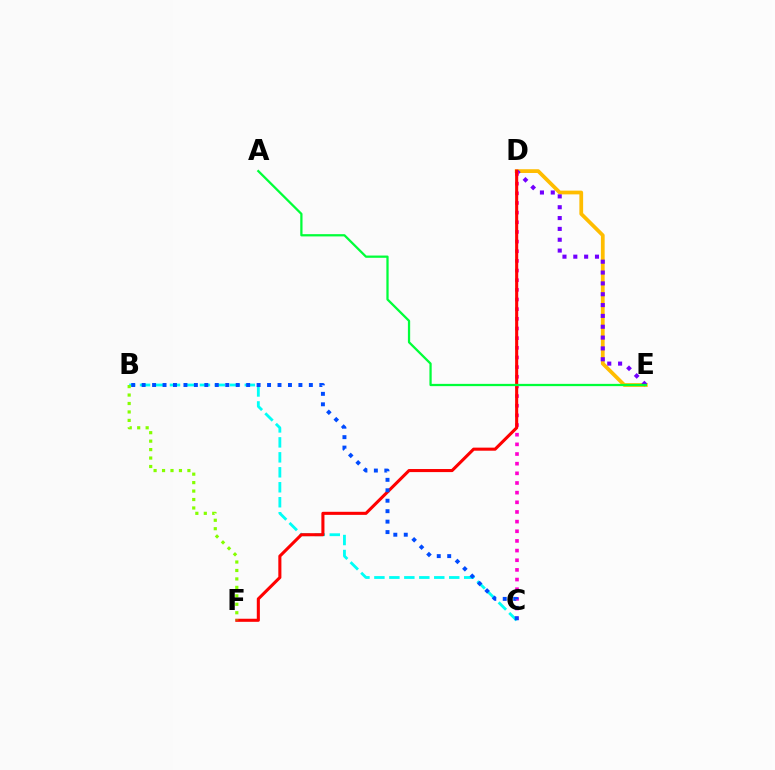{('D', 'E'): [{'color': '#ffbd00', 'line_style': 'solid', 'thickness': 2.7}, {'color': '#7200ff', 'line_style': 'dotted', 'thickness': 2.94}], ('B', 'C'): [{'color': '#00fff6', 'line_style': 'dashed', 'thickness': 2.03}, {'color': '#004bff', 'line_style': 'dotted', 'thickness': 2.84}], ('C', 'D'): [{'color': '#ff00cf', 'line_style': 'dotted', 'thickness': 2.62}], ('D', 'F'): [{'color': '#ff0000', 'line_style': 'solid', 'thickness': 2.21}], ('B', 'F'): [{'color': '#84ff00', 'line_style': 'dotted', 'thickness': 2.3}], ('A', 'E'): [{'color': '#00ff39', 'line_style': 'solid', 'thickness': 1.63}]}